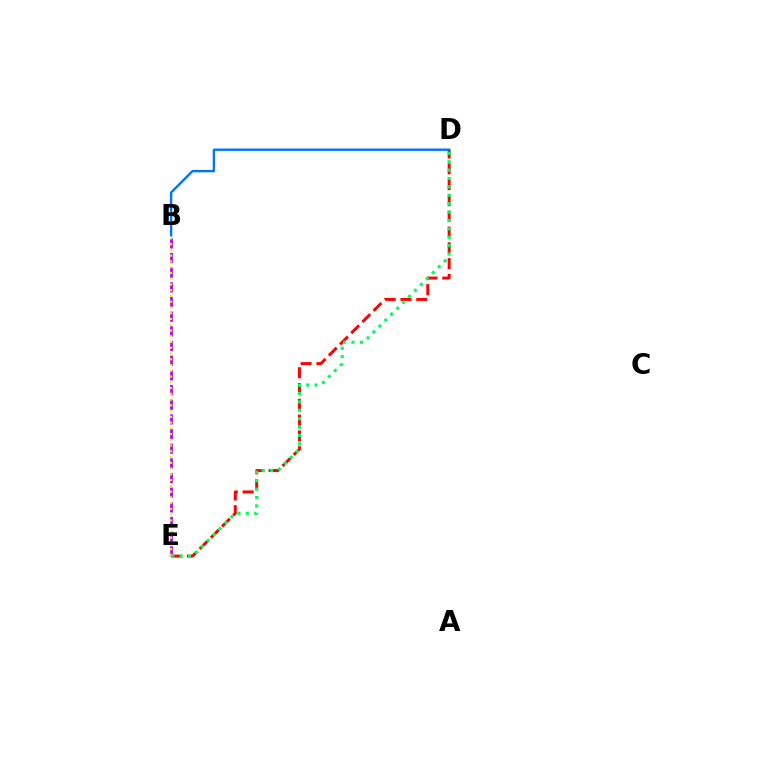{('B', 'E'): [{'color': '#b900ff', 'line_style': 'dashed', 'thickness': 1.99}, {'color': '#d1ff00', 'line_style': 'dotted', 'thickness': 1.56}], ('D', 'E'): [{'color': '#ff0000', 'line_style': 'dashed', 'thickness': 2.15}, {'color': '#00ff5c', 'line_style': 'dotted', 'thickness': 2.28}], ('B', 'D'): [{'color': '#0074ff', 'line_style': 'solid', 'thickness': 1.72}]}